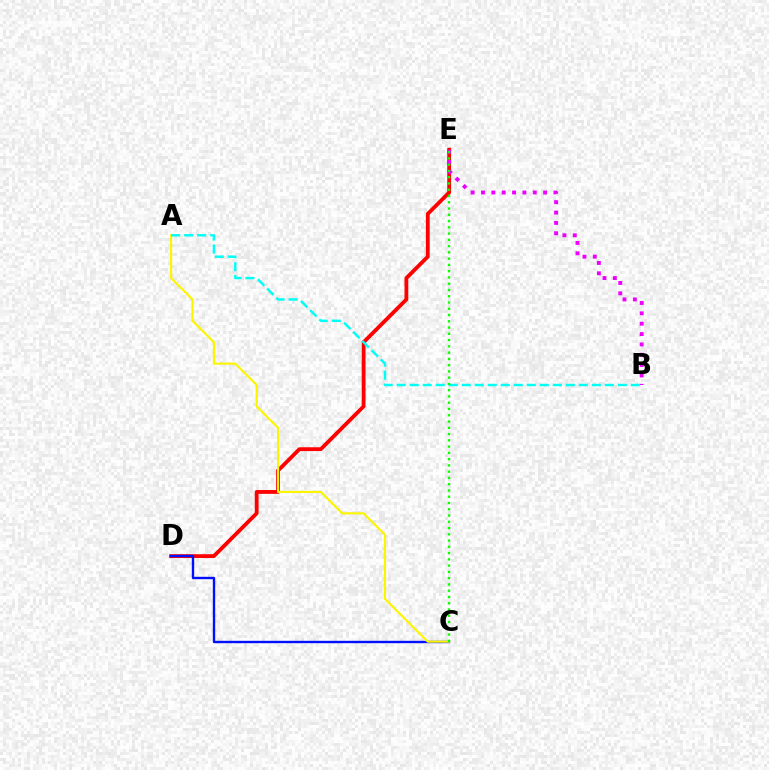{('D', 'E'): [{'color': '#ff0000', 'line_style': 'solid', 'thickness': 2.75}], ('C', 'D'): [{'color': '#0010ff', 'line_style': 'solid', 'thickness': 1.71}], ('A', 'C'): [{'color': '#fcf500', 'line_style': 'solid', 'thickness': 1.55}], ('B', 'E'): [{'color': '#ee00ff', 'line_style': 'dotted', 'thickness': 2.81}], ('A', 'B'): [{'color': '#00fff6', 'line_style': 'dashed', 'thickness': 1.77}], ('C', 'E'): [{'color': '#08ff00', 'line_style': 'dotted', 'thickness': 1.7}]}